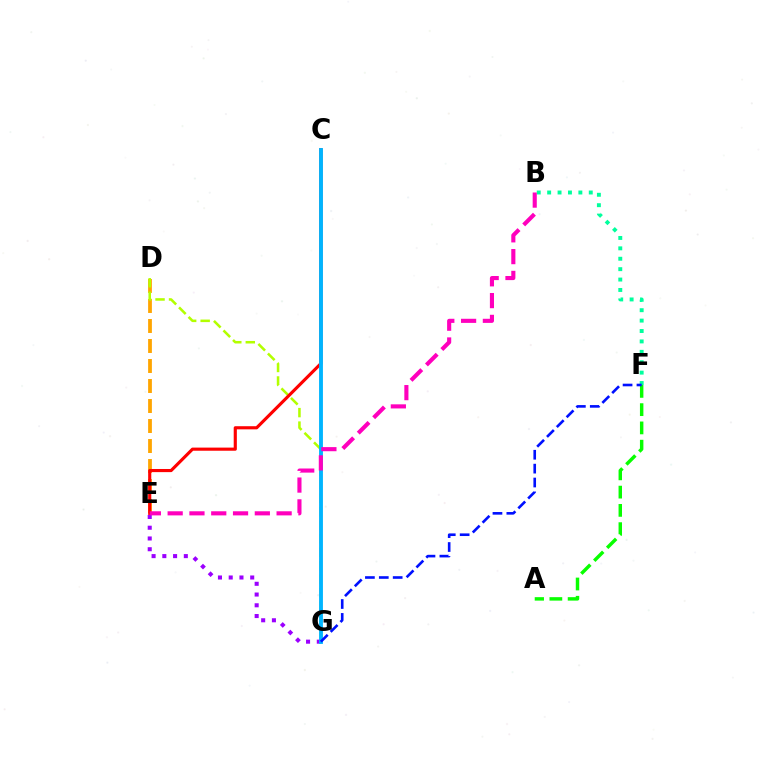{('D', 'E'): [{'color': '#ffa500', 'line_style': 'dashed', 'thickness': 2.72}], ('E', 'G'): [{'color': '#9b00ff', 'line_style': 'dotted', 'thickness': 2.92}], ('A', 'F'): [{'color': '#08ff00', 'line_style': 'dashed', 'thickness': 2.48}], ('D', 'G'): [{'color': '#b3ff00', 'line_style': 'dashed', 'thickness': 1.83}], ('C', 'E'): [{'color': '#ff0000', 'line_style': 'solid', 'thickness': 2.26}], ('C', 'G'): [{'color': '#00b5ff', 'line_style': 'solid', 'thickness': 2.78}], ('B', 'F'): [{'color': '#00ff9d', 'line_style': 'dotted', 'thickness': 2.83}], ('F', 'G'): [{'color': '#0010ff', 'line_style': 'dashed', 'thickness': 1.89}], ('B', 'E'): [{'color': '#ff00bd', 'line_style': 'dashed', 'thickness': 2.96}]}